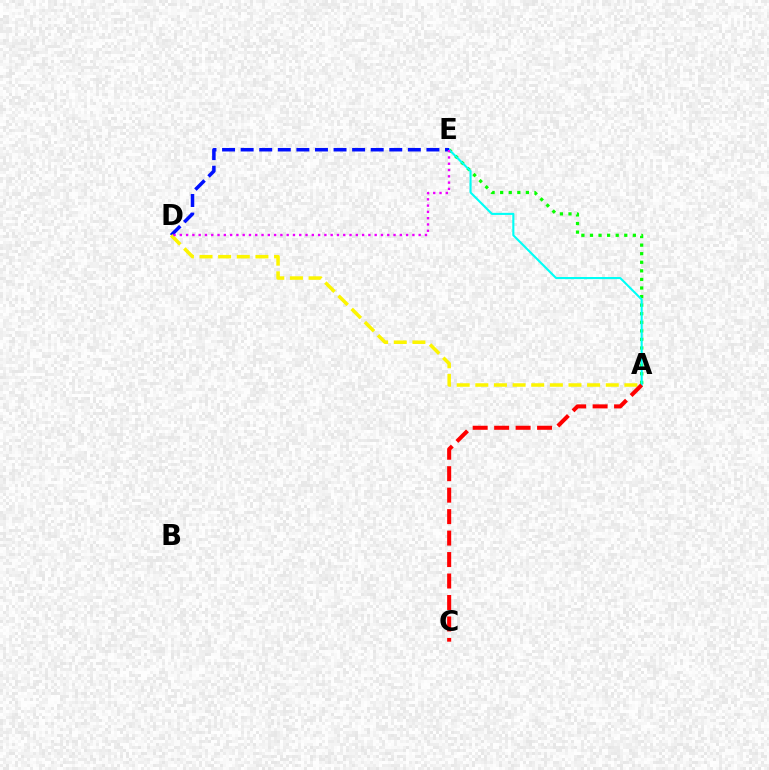{('A', 'E'): [{'color': '#08ff00', 'line_style': 'dotted', 'thickness': 2.33}, {'color': '#00fff6', 'line_style': 'solid', 'thickness': 1.51}], ('D', 'E'): [{'color': '#0010ff', 'line_style': 'dashed', 'thickness': 2.52}, {'color': '#ee00ff', 'line_style': 'dotted', 'thickness': 1.71}], ('A', 'D'): [{'color': '#fcf500', 'line_style': 'dashed', 'thickness': 2.53}], ('A', 'C'): [{'color': '#ff0000', 'line_style': 'dashed', 'thickness': 2.92}]}